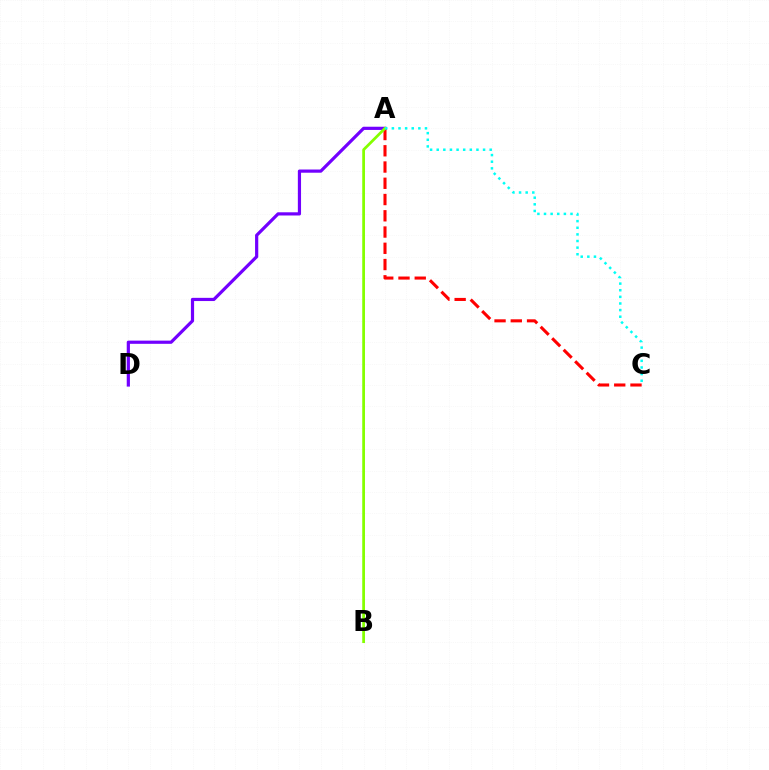{('A', 'D'): [{'color': '#7200ff', 'line_style': 'solid', 'thickness': 2.3}], ('A', 'C'): [{'color': '#ff0000', 'line_style': 'dashed', 'thickness': 2.21}, {'color': '#00fff6', 'line_style': 'dotted', 'thickness': 1.8}], ('A', 'B'): [{'color': '#84ff00', 'line_style': 'solid', 'thickness': 1.98}]}